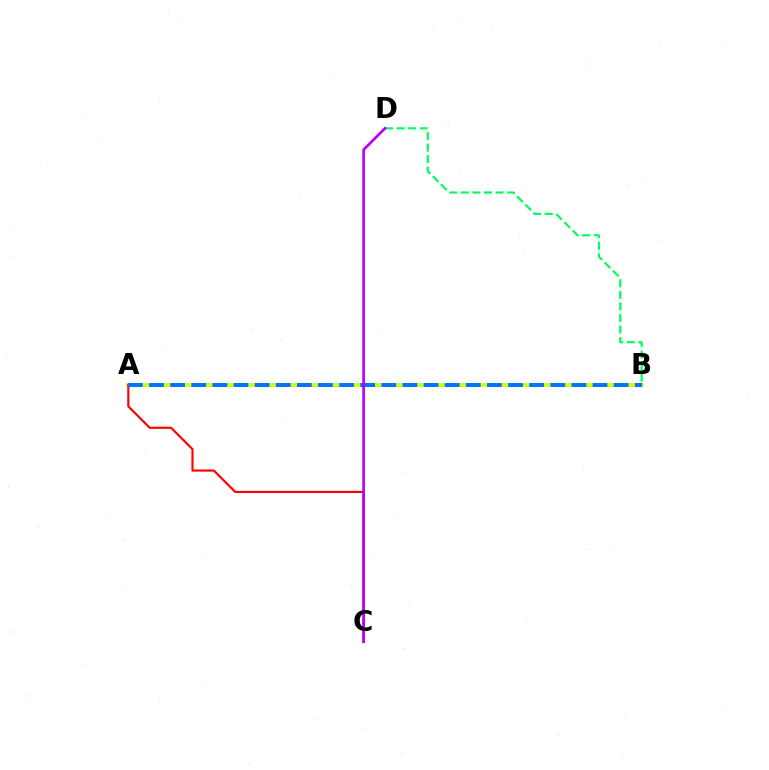{('A', 'B'): [{'color': '#d1ff00', 'line_style': 'solid', 'thickness': 2.68}, {'color': '#0074ff', 'line_style': 'dashed', 'thickness': 2.87}], ('A', 'C'): [{'color': '#ff0000', 'line_style': 'solid', 'thickness': 1.55}], ('B', 'D'): [{'color': '#00ff5c', 'line_style': 'dashed', 'thickness': 1.57}], ('C', 'D'): [{'color': '#b900ff', 'line_style': 'solid', 'thickness': 1.93}]}